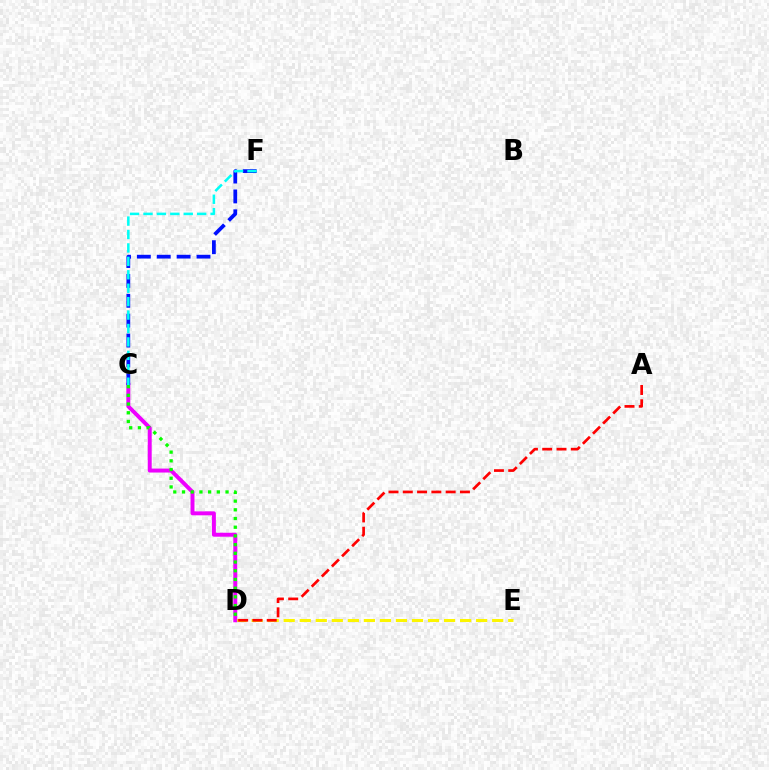{('D', 'E'): [{'color': '#fcf500', 'line_style': 'dashed', 'thickness': 2.18}], ('C', 'D'): [{'color': '#ee00ff', 'line_style': 'solid', 'thickness': 2.85}, {'color': '#08ff00', 'line_style': 'dotted', 'thickness': 2.36}], ('A', 'D'): [{'color': '#ff0000', 'line_style': 'dashed', 'thickness': 1.94}], ('C', 'F'): [{'color': '#0010ff', 'line_style': 'dashed', 'thickness': 2.7}, {'color': '#00fff6', 'line_style': 'dashed', 'thickness': 1.82}]}